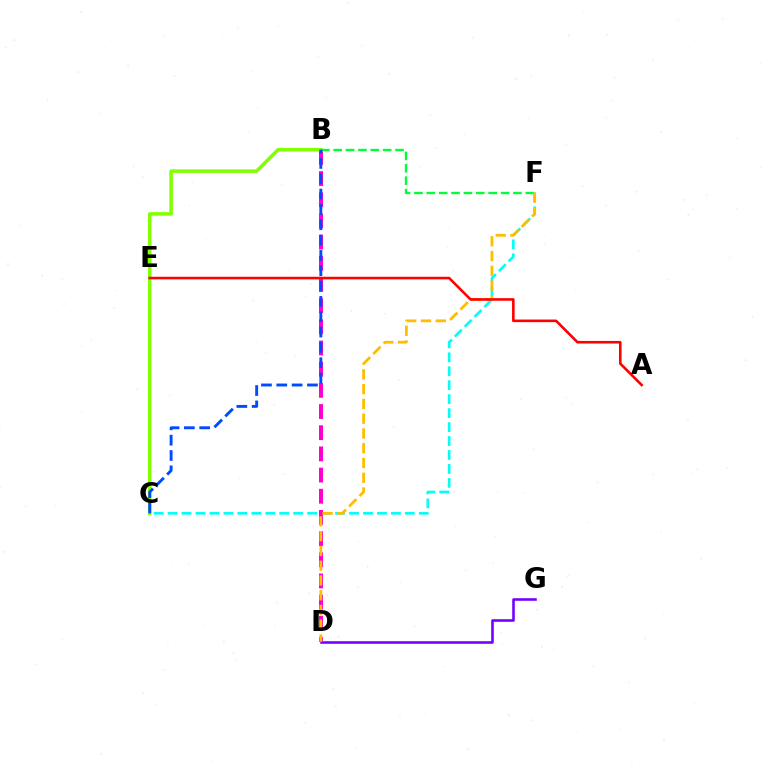{('D', 'G'): [{'color': '#7200ff', 'line_style': 'solid', 'thickness': 1.85}], ('C', 'F'): [{'color': '#00fff6', 'line_style': 'dashed', 'thickness': 1.9}], ('B', 'D'): [{'color': '#ff00cf', 'line_style': 'dashed', 'thickness': 2.88}], ('B', 'C'): [{'color': '#84ff00', 'line_style': 'solid', 'thickness': 2.54}, {'color': '#004bff', 'line_style': 'dashed', 'thickness': 2.08}], ('B', 'F'): [{'color': '#00ff39', 'line_style': 'dashed', 'thickness': 1.68}], ('D', 'F'): [{'color': '#ffbd00', 'line_style': 'dashed', 'thickness': 2.01}], ('A', 'E'): [{'color': '#ff0000', 'line_style': 'solid', 'thickness': 1.87}]}